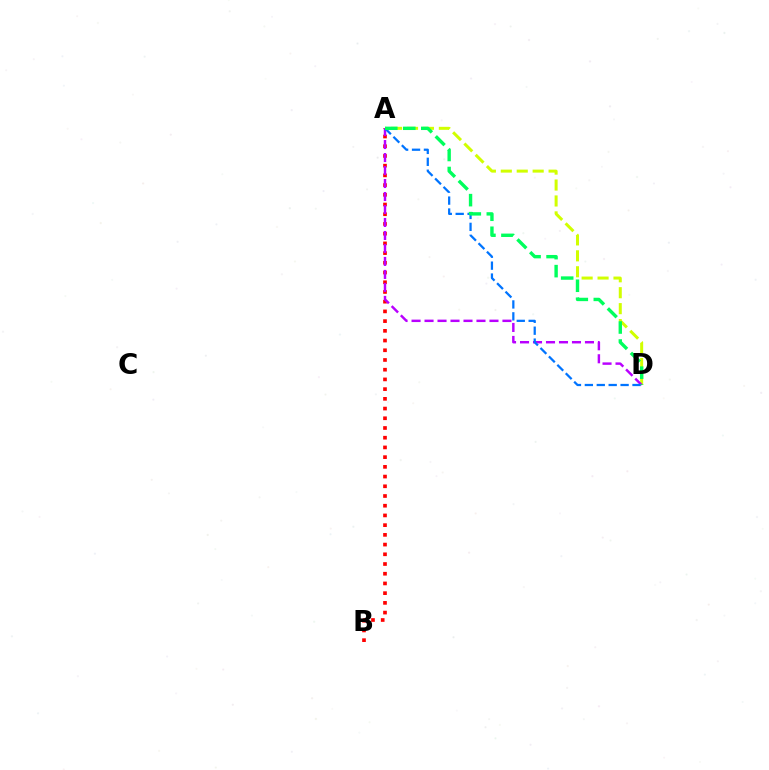{('A', 'D'): [{'color': '#d1ff00', 'line_style': 'dashed', 'thickness': 2.16}, {'color': '#b900ff', 'line_style': 'dashed', 'thickness': 1.76}, {'color': '#0074ff', 'line_style': 'dashed', 'thickness': 1.62}, {'color': '#00ff5c', 'line_style': 'dashed', 'thickness': 2.45}], ('A', 'B'): [{'color': '#ff0000', 'line_style': 'dotted', 'thickness': 2.64}]}